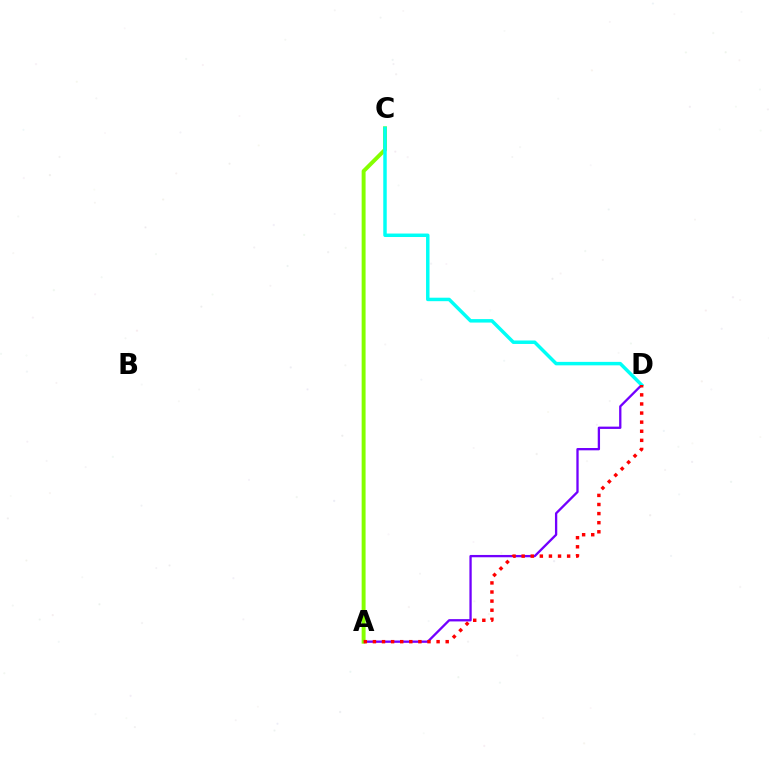{('A', 'D'): [{'color': '#7200ff', 'line_style': 'solid', 'thickness': 1.66}, {'color': '#ff0000', 'line_style': 'dotted', 'thickness': 2.47}], ('A', 'C'): [{'color': '#84ff00', 'line_style': 'solid', 'thickness': 2.83}], ('C', 'D'): [{'color': '#00fff6', 'line_style': 'solid', 'thickness': 2.5}]}